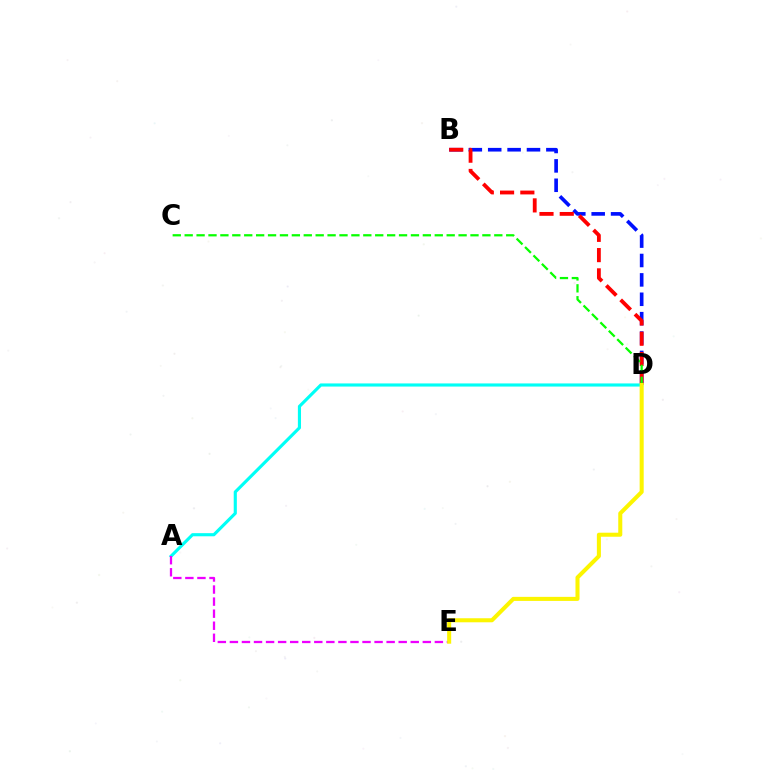{('B', 'D'): [{'color': '#0010ff', 'line_style': 'dashed', 'thickness': 2.63}, {'color': '#ff0000', 'line_style': 'dashed', 'thickness': 2.75}], ('A', 'D'): [{'color': '#00fff6', 'line_style': 'solid', 'thickness': 2.25}], ('A', 'E'): [{'color': '#ee00ff', 'line_style': 'dashed', 'thickness': 1.64}], ('C', 'D'): [{'color': '#08ff00', 'line_style': 'dashed', 'thickness': 1.62}], ('D', 'E'): [{'color': '#fcf500', 'line_style': 'solid', 'thickness': 2.91}]}